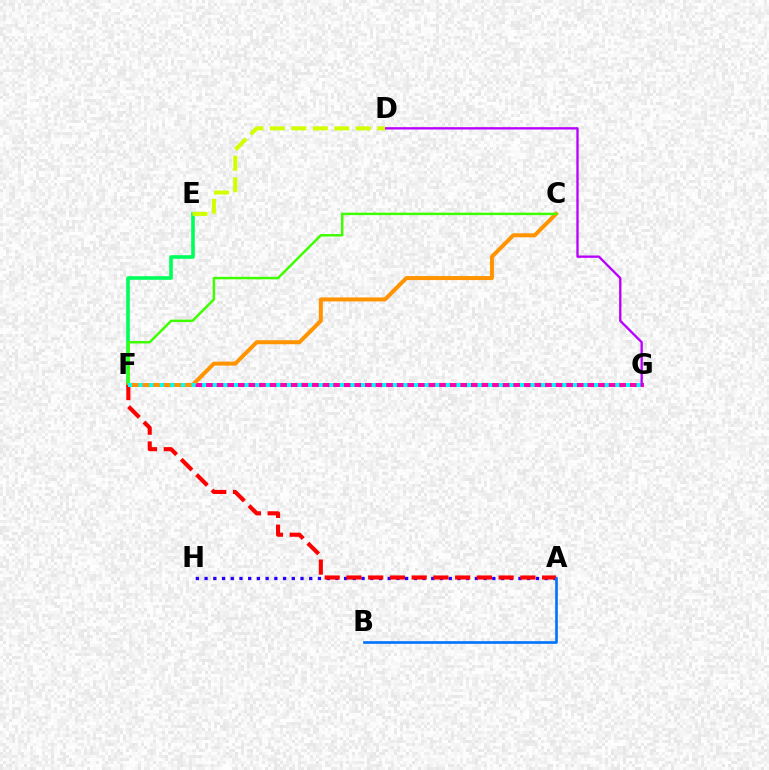{('E', 'F'): [{'color': '#00ff5c', 'line_style': 'solid', 'thickness': 2.61}], ('F', 'G'): [{'color': '#ff00ac', 'line_style': 'solid', 'thickness': 2.89}, {'color': '#00fff6', 'line_style': 'dotted', 'thickness': 2.88}], ('D', 'G'): [{'color': '#b900ff', 'line_style': 'solid', 'thickness': 1.68}], ('C', 'F'): [{'color': '#ff9400', 'line_style': 'solid', 'thickness': 2.88}, {'color': '#3dff00', 'line_style': 'solid', 'thickness': 1.78}], ('A', 'H'): [{'color': '#2500ff', 'line_style': 'dotted', 'thickness': 2.37}], ('A', 'F'): [{'color': '#ff0000', 'line_style': 'dashed', 'thickness': 2.95}], ('A', 'B'): [{'color': '#0074ff', 'line_style': 'solid', 'thickness': 1.91}], ('D', 'E'): [{'color': '#d1ff00', 'line_style': 'dashed', 'thickness': 2.92}]}